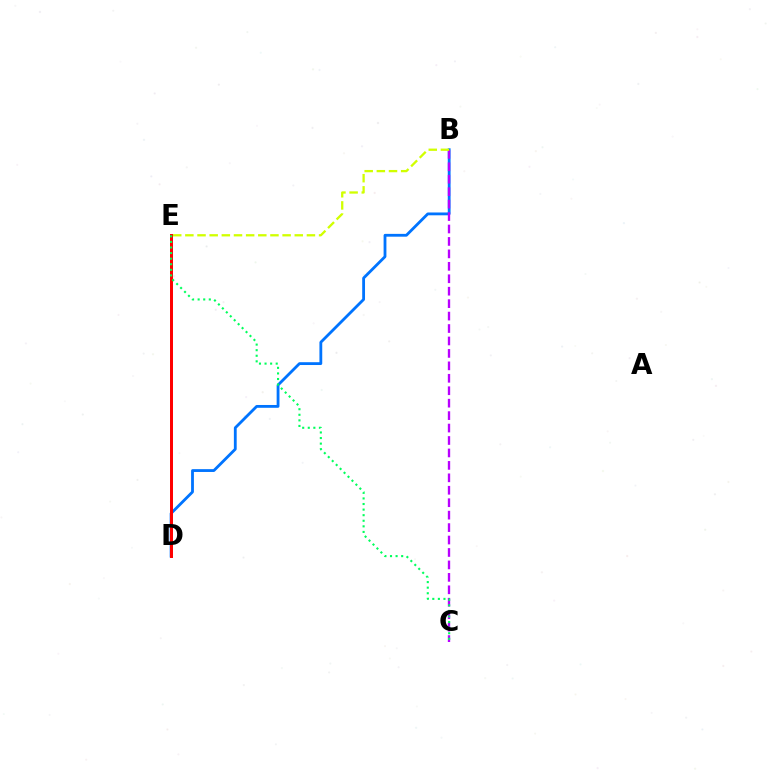{('B', 'D'): [{'color': '#0074ff', 'line_style': 'solid', 'thickness': 2.03}], ('D', 'E'): [{'color': '#ff0000', 'line_style': 'solid', 'thickness': 2.15}], ('B', 'C'): [{'color': '#b900ff', 'line_style': 'dashed', 'thickness': 1.69}], ('C', 'E'): [{'color': '#00ff5c', 'line_style': 'dotted', 'thickness': 1.52}], ('B', 'E'): [{'color': '#d1ff00', 'line_style': 'dashed', 'thickness': 1.65}]}